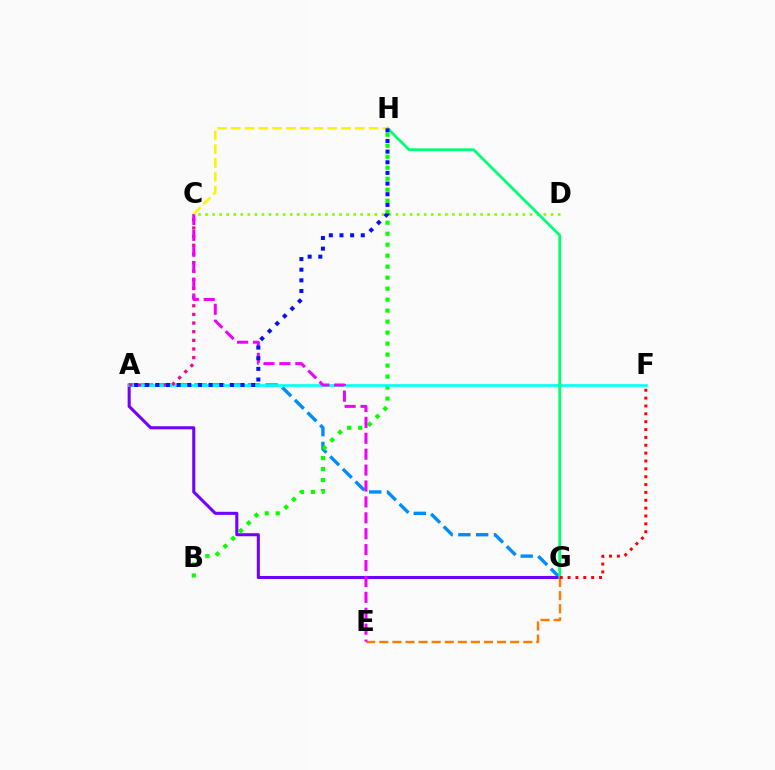{('E', 'G'): [{'color': '#ff7c00', 'line_style': 'dashed', 'thickness': 1.78}], ('A', 'G'): [{'color': '#008cff', 'line_style': 'dashed', 'thickness': 2.42}, {'color': '#7200ff', 'line_style': 'solid', 'thickness': 2.2}], ('C', 'D'): [{'color': '#84ff00', 'line_style': 'dotted', 'thickness': 1.92}], ('B', 'H'): [{'color': '#08ff00', 'line_style': 'dotted', 'thickness': 2.99}], ('A', 'F'): [{'color': '#00fff6', 'line_style': 'solid', 'thickness': 1.9}], ('G', 'H'): [{'color': '#00ff74', 'line_style': 'solid', 'thickness': 2.0}], ('A', 'C'): [{'color': '#ff0094', 'line_style': 'dotted', 'thickness': 2.35}], ('C', 'E'): [{'color': '#ee00ff', 'line_style': 'dashed', 'thickness': 2.16}], ('C', 'H'): [{'color': '#fcf500', 'line_style': 'dashed', 'thickness': 1.87}], ('F', 'G'): [{'color': '#ff0000', 'line_style': 'dotted', 'thickness': 2.13}], ('A', 'H'): [{'color': '#0010ff', 'line_style': 'dotted', 'thickness': 2.89}]}